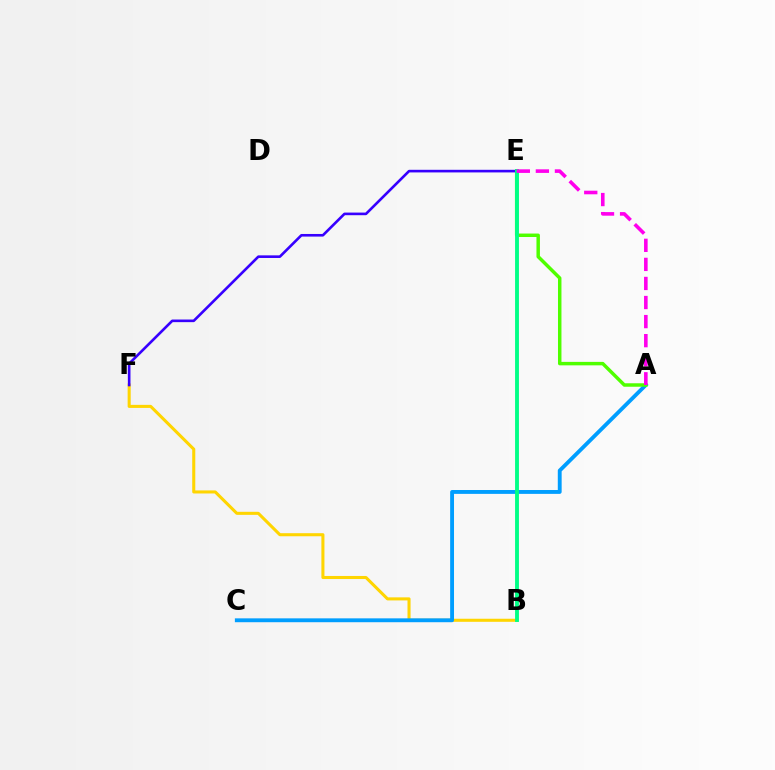{('B', 'F'): [{'color': '#ffd500', 'line_style': 'solid', 'thickness': 2.2}], ('A', 'C'): [{'color': '#009eff', 'line_style': 'solid', 'thickness': 2.78}], ('B', 'E'): [{'color': '#ff0000', 'line_style': 'dotted', 'thickness': 1.56}, {'color': '#00ff86', 'line_style': 'solid', 'thickness': 2.79}], ('A', 'E'): [{'color': '#4fff00', 'line_style': 'solid', 'thickness': 2.49}, {'color': '#ff00ed', 'line_style': 'dashed', 'thickness': 2.59}], ('E', 'F'): [{'color': '#3700ff', 'line_style': 'solid', 'thickness': 1.89}]}